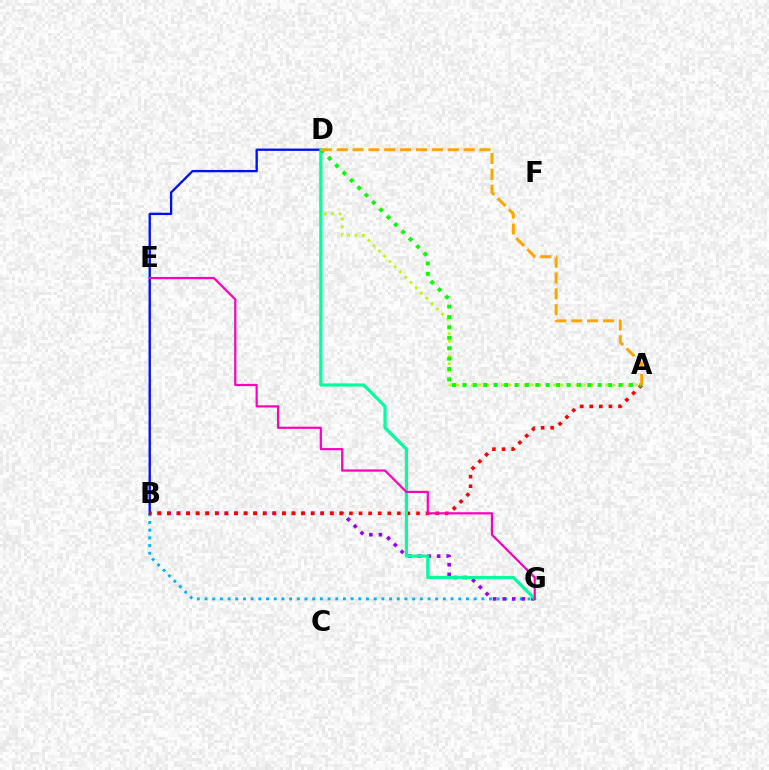{('A', 'D'): [{'color': '#b3ff00', 'line_style': 'dotted', 'thickness': 2.03}, {'color': '#08ff00', 'line_style': 'dotted', 'thickness': 2.83}, {'color': '#ffa500', 'line_style': 'dashed', 'thickness': 2.15}], ('B', 'G'): [{'color': '#00b5ff', 'line_style': 'dotted', 'thickness': 2.09}, {'color': '#9b00ff', 'line_style': 'dotted', 'thickness': 2.6}], ('B', 'D'): [{'color': '#0010ff', 'line_style': 'solid', 'thickness': 1.69}], ('A', 'B'): [{'color': '#ff0000', 'line_style': 'dotted', 'thickness': 2.6}], ('D', 'G'): [{'color': '#00ff9d', 'line_style': 'solid', 'thickness': 2.3}], ('E', 'G'): [{'color': '#ff00bd', 'line_style': 'solid', 'thickness': 1.59}]}